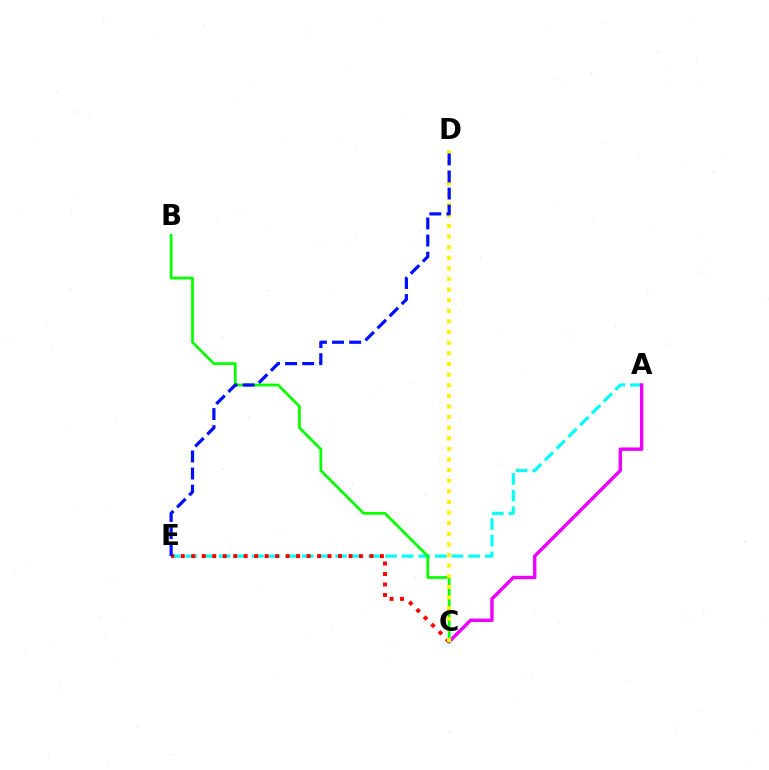{('A', 'E'): [{'color': '#00fff6', 'line_style': 'dashed', 'thickness': 2.26}], ('A', 'C'): [{'color': '#ee00ff', 'line_style': 'solid', 'thickness': 2.45}], ('B', 'C'): [{'color': '#08ff00', 'line_style': 'solid', 'thickness': 1.98}], ('C', 'E'): [{'color': '#ff0000', 'line_style': 'dotted', 'thickness': 2.85}], ('C', 'D'): [{'color': '#fcf500', 'line_style': 'dotted', 'thickness': 2.88}], ('D', 'E'): [{'color': '#0010ff', 'line_style': 'dashed', 'thickness': 2.32}]}